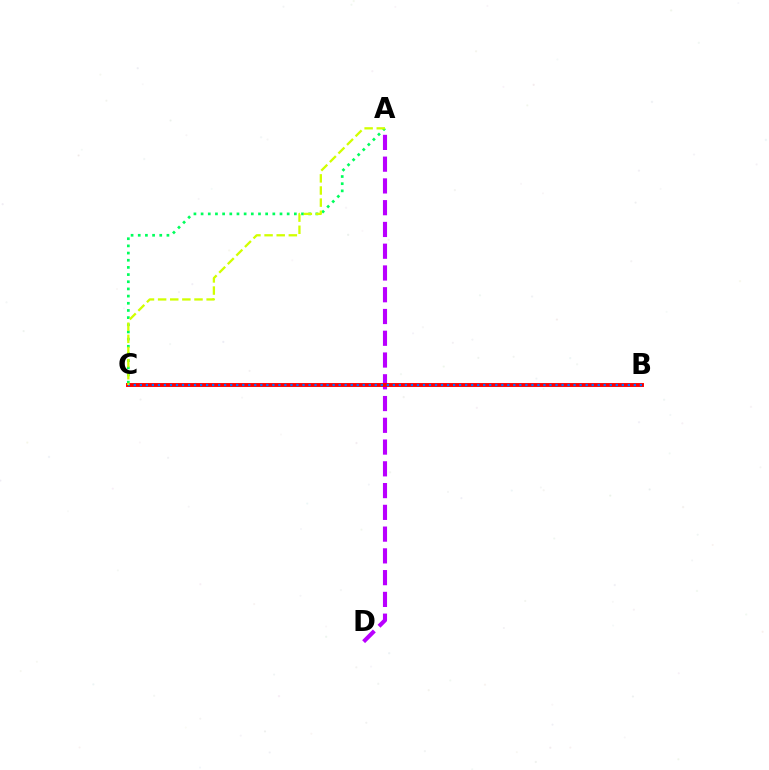{('A', 'D'): [{'color': '#b900ff', 'line_style': 'dashed', 'thickness': 2.96}], ('A', 'C'): [{'color': '#00ff5c', 'line_style': 'dotted', 'thickness': 1.95}, {'color': '#d1ff00', 'line_style': 'dashed', 'thickness': 1.65}], ('B', 'C'): [{'color': '#ff0000', 'line_style': 'solid', 'thickness': 2.81}, {'color': '#0074ff', 'line_style': 'dotted', 'thickness': 1.64}]}